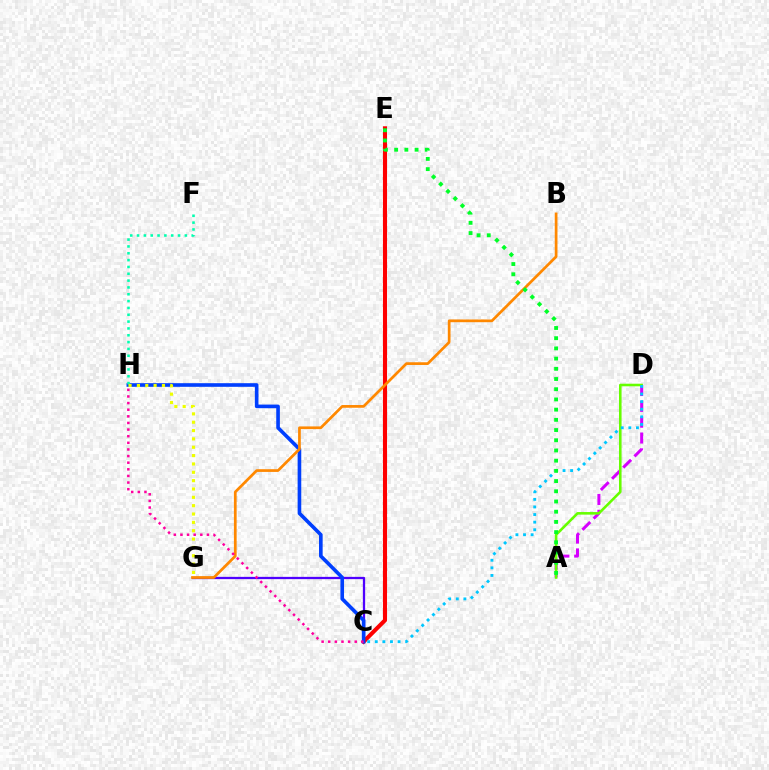{('C', 'G'): [{'color': '#4f00ff', 'line_style': 'solid', 'thickness': 1.64}], ('C', 'E'): [{'color': '#ff0000', 'line_style': 'solid', 'thickness': 2.94}], ('A', 'D'): [{'color': '#d600ff', 'line_style': 'dashed', 'thickness': 2.15}, {'color': '#66ff00', 'line_style': 'solid', 'thickness': 1.86}], ('C', 'D'): [{'color': '#00c7ff', 'line_style': 'dotted', 'thickness': 2.06}], ('C', 'H'): [{'color': '#003fff', 'line_style': 'solid', 'thickness': 2.61}, {'color': '#ff00a0', 'line_style': 'dotted', 'thickness': 1.8}], ('F', 'H'): [{'color': '#00ffaf', 'line_style': 'dotted', 'thickness': 1.86}], ('B', 'G'): [{'color': '#ff8800', 'line_style': 'solid', 'thickness': 1.96}], ('G', 'H'): [{'color': '#eeff00', 'line_style': 'dotted', 'thickness': 2.27}], ('A', 'E'): [{'color': '#00ff27', 'line_style': 'dotted', 'thickness': 2.77}]}